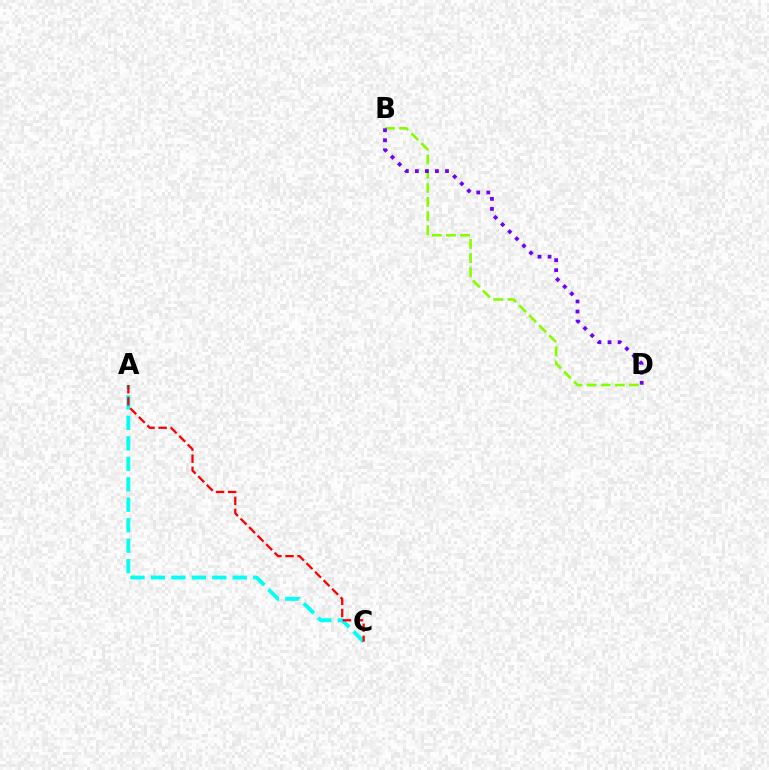{('B', 'D'): [{'color': '#84ff00', 'line_style': 'dashed', 'thickness': 1.92}, {'color': '#7200ff', 'line_style': 'dotted', 'thickness': 2.73}], ('A', 'C'): [{'color': '#00fff6', 'line_style': 'dashed', 'thickness': 2.78}, {'color': '#ff0000', 'line_style': 'dashed', 'thickness': 1.64}]}